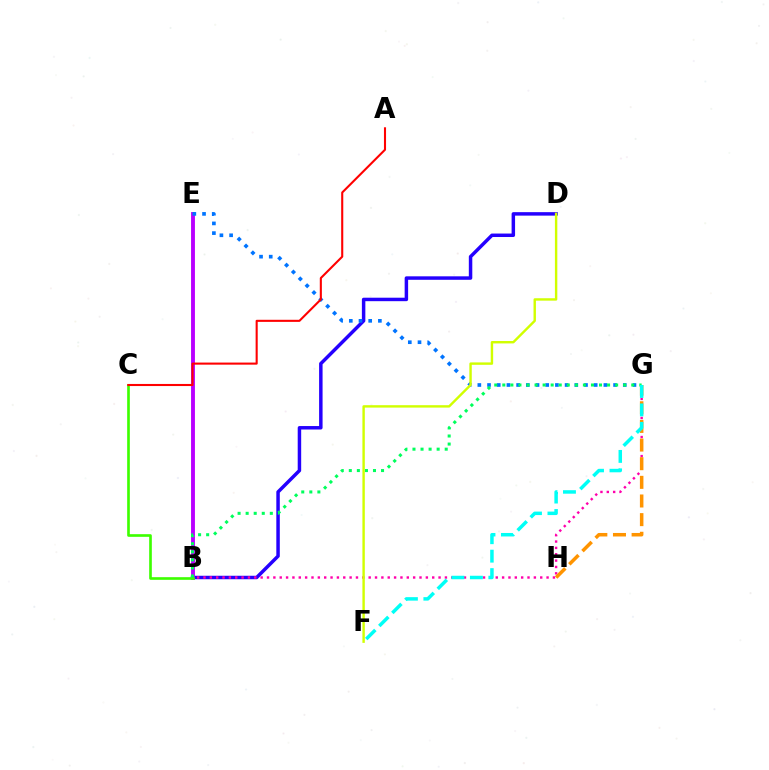{('B', 'D'): [{'color': '#2500ff', 'line_style': 'solid', 'thickness': 2.5}], ('B', 'G'): [{'color': '#ff00ac', 'line_style': 'dotted', 'thickness': 1.73}, {'color': '#00ff5c', 'line_style': 'dotted', 'thickness': 2.19}], ('G', 'H'): [{'color': '#ff9400', 'line_style': 'dashed', 'thickness': 2.53}], ('B', 'E'): [{'color': '#b900ff', 'line_style': 'solid', 'thickness': 2.79}], ('E', 'G'): [{'color': '#0074ff', 'line_style': 'dotted', 'thickness': 2.63}], ('B', 'C'): [{'color': '#3dff00', 'line_style': 'solid', 'thickness': 1.91}], ('D', 'F'): [{'color': '#d1ff00', 'line_style': 'solid', 'thickness': 1.74}], ('F', 'G'): [{'color': '#00fff6', 'line_style': 'dashed', 'thickness': 2.51}], ('A', 'C'): [{'color': '#ff0000', 'line_style': 'solid', 'thickness': 1.51}]}